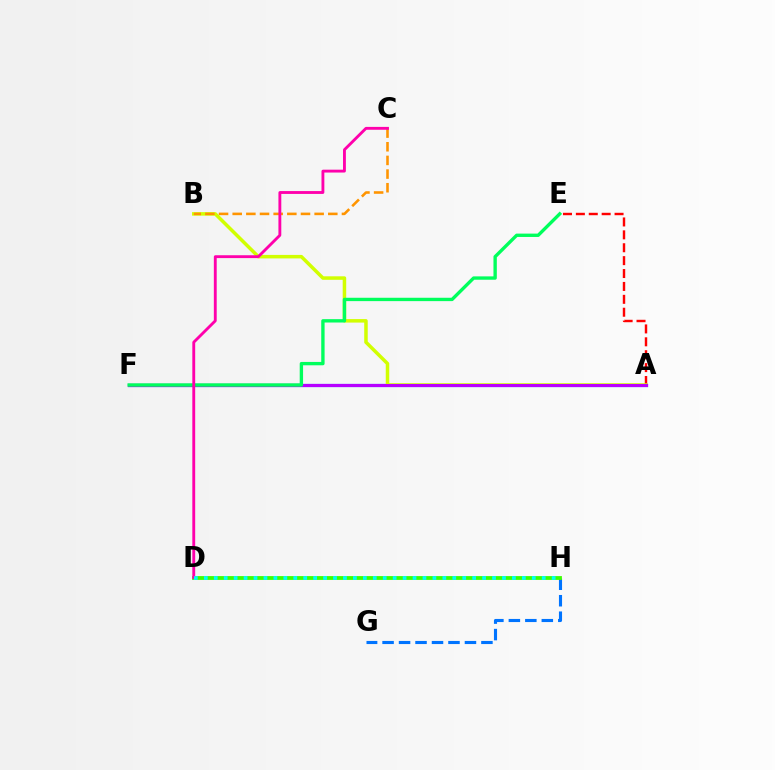{('A', 'E'): [{'color': '#ff0000', 'line_style': 'dashed', 'thickness': 1.75}], ('A', 'F'): [{'color': '#2500ff', 'line_style': 'solid', 'thickness': 2.32}, {'color': '#b900ff', 'line_style': 'solid', 'thickness': 2.14}], ('G', 'H'): [{'color': '#0074ff', 'line_style': 'dashed', 'thickness': 2.24}], ('D', 'H'): [{'color': '#3dff00', 'line_style': 'solid', 'thickness': 2.75}, {'color': '#00fff6', 'line_style': 'dotted', 'thickness': 2.7}], ('A', 'B'): [{'color': '#d1ff00', 'line_style': 'solid', 'thickness': 2.52}], ('E', 'F'): [{'color': '#00ff5c', 'line_style': 'solid', 'thickness': 2.42}], ('B', 'C'): [{'color': '#ff9400', 'line_style': 'dashed', 'thickness': 1.86}], ('C', 'D'): [{'color': '#ff00ac', 'line_style': 'solid', 'thickness': 2.06}]}